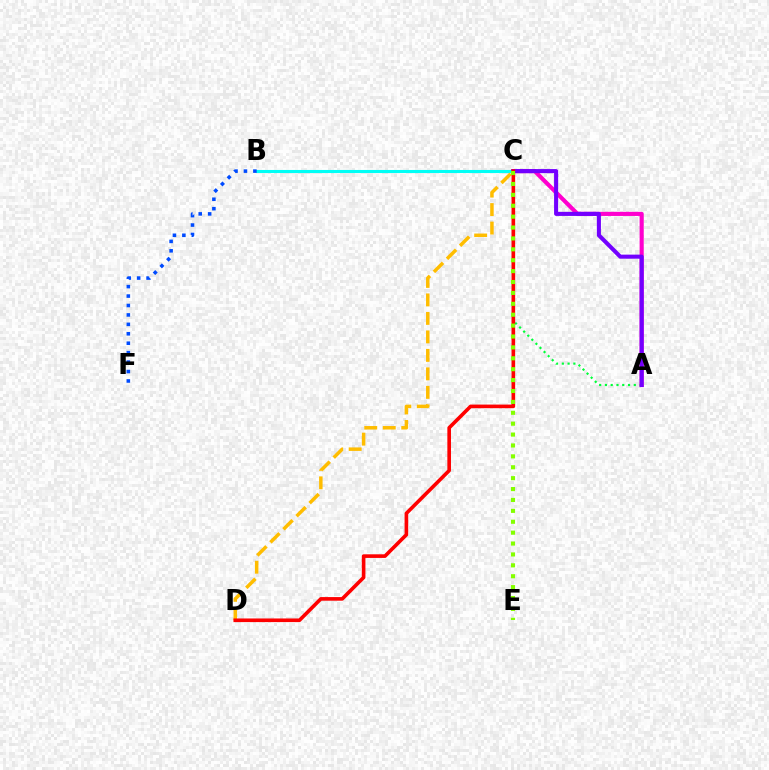{('A', 'C'): [{'color': '#00ff39', 'line_style': 'dotted', 'thickness': 1.57}, {'color': '#ff00cf', 'line_style': 'solid', 'thickness': 2.97}, {'color': '#7200ff', 'line_style': 'solid', 'thickness': 2.94}], ('B', 'C'): [{'color': '#00fff6', 'line_style': 'solid', 'thickness': 2.22}], ('B', 'F'): [{'color': '#004bff', 'line_style': 'dotted', 'thickness': 2.56}], ('C', 'D'): [{'color': '#ffbd00', 'line_style': 'dashed', 'thickness': 2.51}, {'color': '#ff0000', 'line_style': 'solid', 'thickness': 2.61}], ('C', 'E'): [{'color': '#84ff00', 'line_style': 'dotted', 'thickness': 2.96}]}